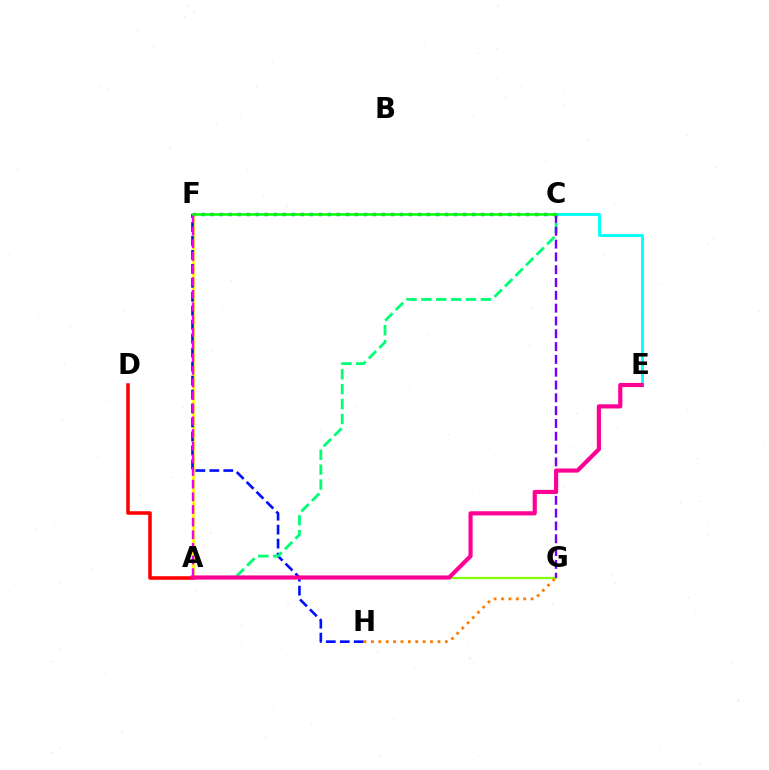{('A', 'F'): [{'color': '#fcf500', 'line_style': 'solid', 'thickness': 1.93}, {'color': '#ee00ff', 'line_style': 'dashed', 'thickness': 1.72}], ('F', 'H'): [{'color': '#0010ff', 'line_style': 'dashed', 'thickness': 1.9}], ('A', 'C'): [{'color': '#00ff74', 'line_style': 'dashed', 'thickness': 2.02}], ('C', 'F'): [{'color': '#008cff', 'line_style': 'dotted', 'thickness': 2.45}, {'color': '#08ff00', 'line_style': 'solid', 'thickness': 1.8}], ('C', 'E'): [{'color': '#00fff6', 'line_style': 'solid', 'thickness': 2.06}], ('A', 'G'): [{'color': '#84ff00', 'line_style': 'solid', 'thickness': 1.57}], ('C', 'G'): [{'color': '#7200ff', 'line_style': 'dashed', 'thickness': 1.74}], ('A', 'D'): [{'color': '#ff0000', 'line_style': 'solid', 'thickness': 2.55}], ('G', 'H'): [{'color': '#ff7c00', 'line_style': 'dotted', 'thickness': 2.01}], ('A', 'E'): [{'color': '#ff0094', 'line_style': 'solid', 'thickness': 2.99}]}